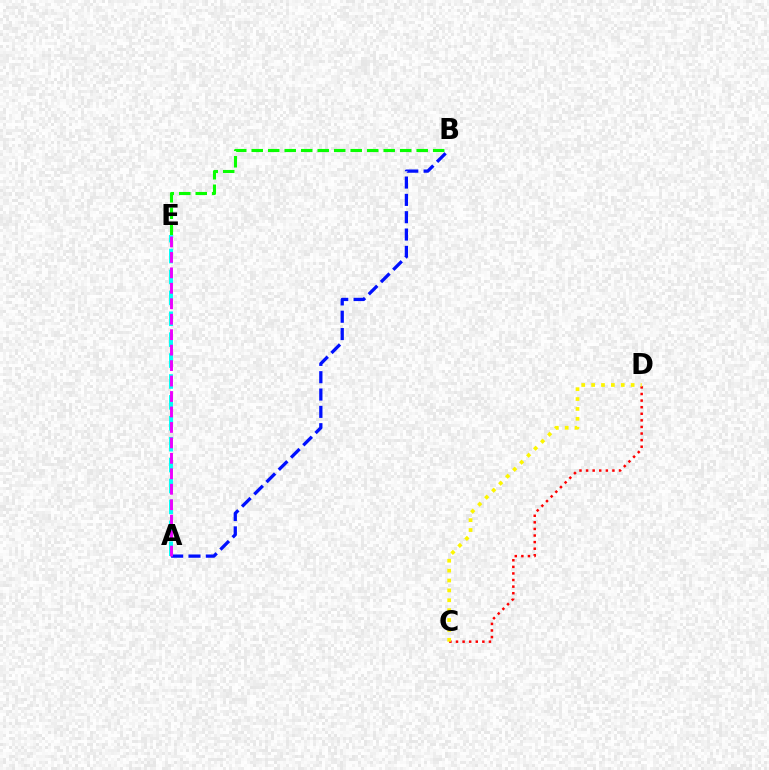{('C', 'D'): [{'color': '#ff0000', 'line_style': 'dotted', 'thickness': 1.79}, {'color': '#fcf500', 'line_style': 'dotted', 'thickness': 2.69}], ('A', 'B'): [{'color': '#0010ff', 'line_style': 'dashed', 'thickness': 2.35}], ('B', 'E'): [{'color': '#08ff00', 'line_style': 'dashed', 'thickness': 2.24}], ('A', 'E'): [{'color': '#00fff6', 'line_style': 'dashed', 'thickness': 2.84}, {'color': '#ee00ff', 'line_style': 'dashed', 'thickness': 2.1}]}